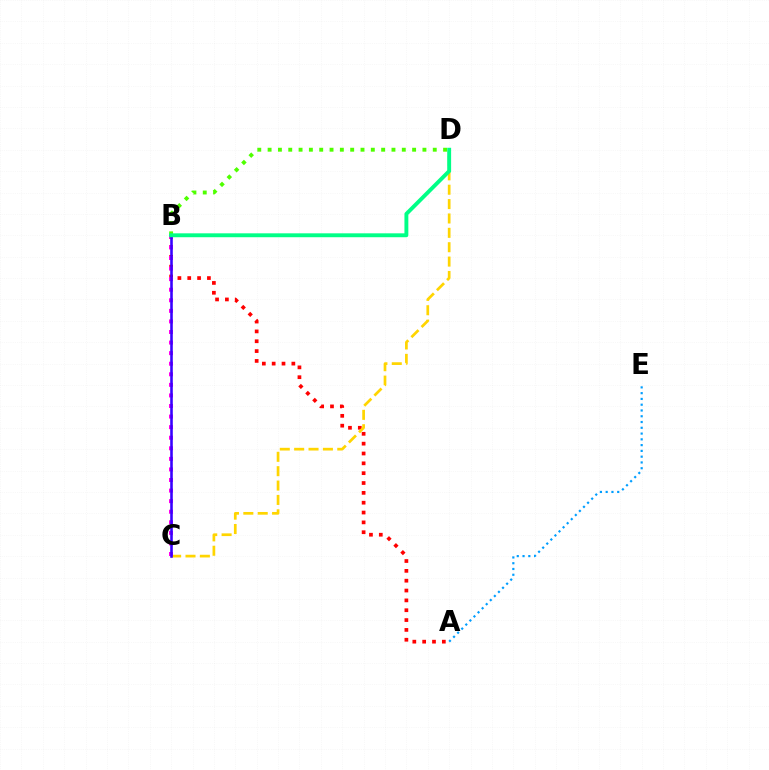{('A', 'B'): [{'color': '#ff0000', 'line_style': 'dotted', 'thickness': 2.67}], ('C', 'D'): [{'color': '#ffd500', 'line_style': 'dashed', 'thickness': 1.95}], ('B', 'C'): [{'color': '#ff00ed', 'line_style': 'dotted', 'thickness': 2.87}, {'color': '#3700ff', 'line_style': 'solid', 'thickness': 1.86}], ('B', 'D'): [{'color': '#4fff00', 'line_style': 'dotted', 'thickness': 2.8}, {'color': '#00ff86', 'line_style': 'solid', 'thickness': 2.81}], ('A', 'E'): [{'color': '#009eff', 'line_style': 'dotted', 'thickness': 1.57}]}